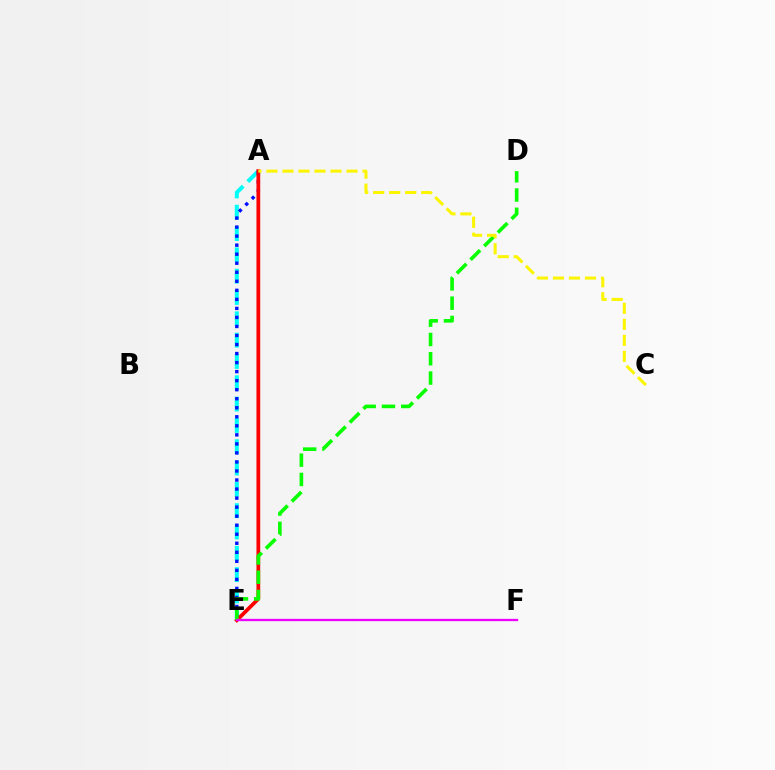{('A', 'E'): [{'color': '#00fff6', 'line_style': 'dashed', 'thickness': 2.9}, {'color': '#0010ff', 'line_style': 'dotted', 'thickness': 2.45}, {'color': '#ff0000', 'line_style': 'solid', 'thickness': 2.7}], ('D', 'E'): [{'color': '#08ff00', 'line_style': 'dashed', 'thickness': 2.62}], ('A', 'C'): [{'color': '#fcf500', 'line_style': 'dashed', 'thickness': 2.18}], ('E', 'F'): [{'color': '#ee00ff', 'line_style': 'solid', 'thickness': 1.66}]}